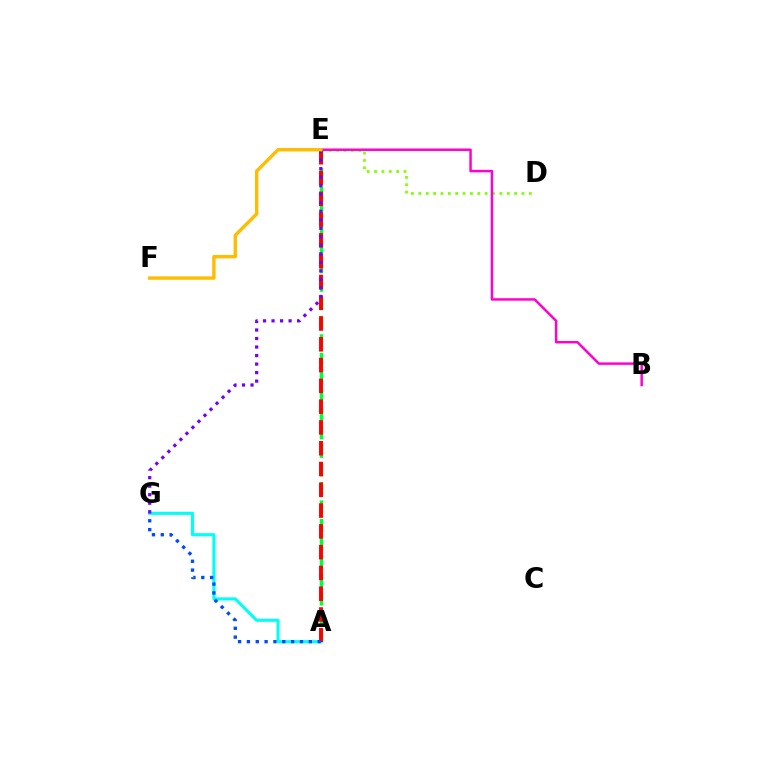{('D', 'E'): [{'color': '#84ff00', 'line_style': 'dotted', 'thickness': 2.0}], ('A', 'E'): [{'color': '#00ff39', 'line_style': 'dashed', 'thickness': 2.51}, {'color': '#ff0000', 'line_style': 'dashed', 'thickness': 2.82}], ('A', 'G'): [{'color': '#00fff6', 'line_style': 'solid', 'thickness': 2.22}, {'color': '#004bff', 'line_style': 'dotted', 'thickness': 2.4}], ('B', 'E'): [{'color': '#ff00cf', 'line_style': 'solid', 'thickness': 1.78}], ('E', 'G'): [{'color': '#7200ff', 'line_style': 'dotted', 'thickness': 2.31}], ('E', 'F'): [{'color': '#ffbd00', 'line_style': 'solid', 'thickness': 2.45}]}